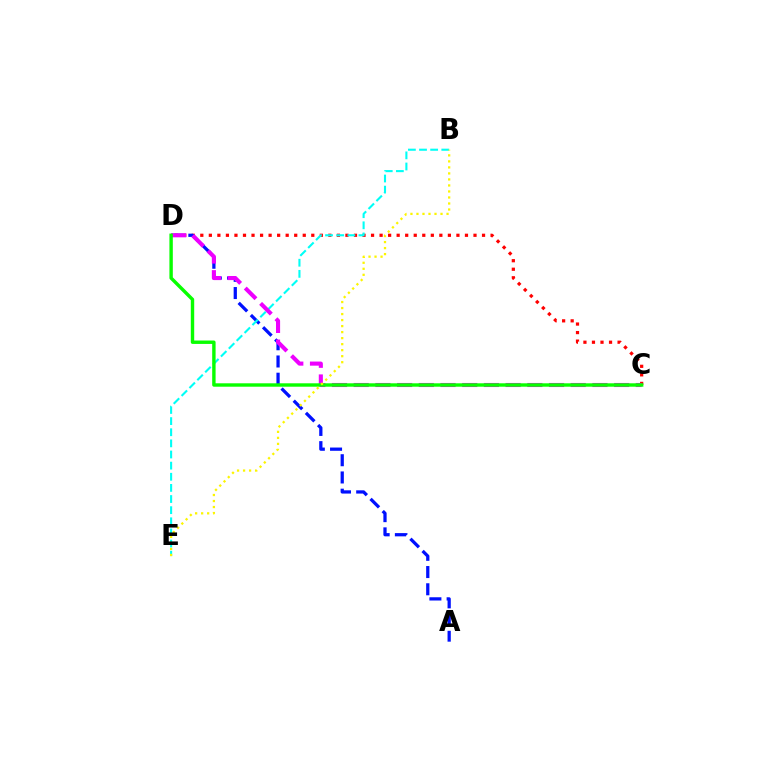{('C', 'D'): [{'color': '#ff0000', 'line_style': 'dotted', 'thickness': 2.32}, {'color': '#ee00ff', 'line_style': 'dashed', 'thickness': 2.95}, {'color': '#08ff00', 'line_style': 'solid', 'thickness': 2.45}], ('A', 'D'): [{'color': '#0010ff', 'line_style': 'dashed', 'thickness': 2.34}], ('B', 'E'): [{'color': '#00fff6', 'line_style': 'dashed', 'thickness': 1.51}, {'color': '#fcf500', 'line_style': 'dotted', 'thickness': 1.63}]}